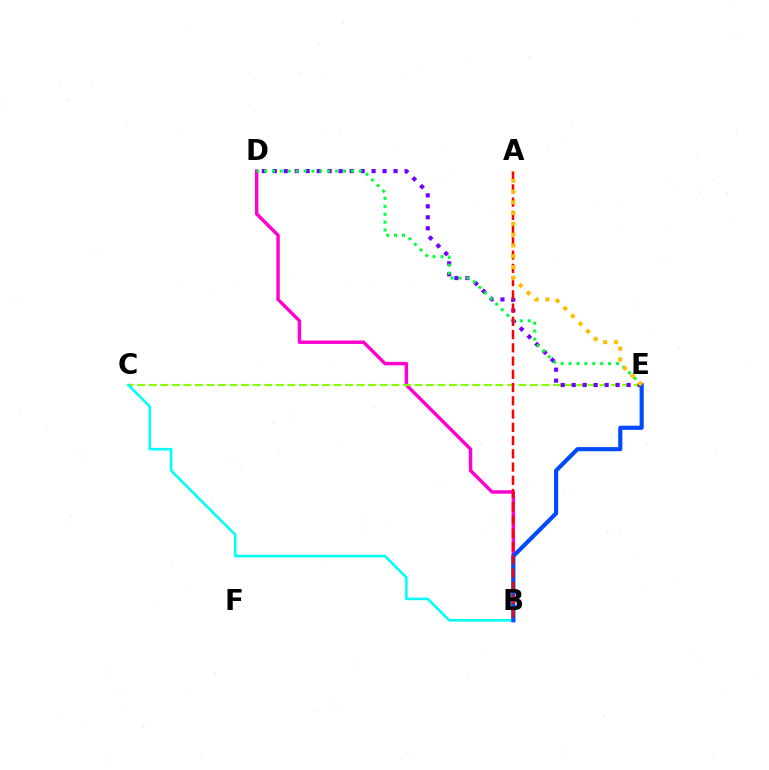{('B', 'D'): [{'color': '#ff00cf', 'line_style': 'solid', 'thickness': 2.47}], ('C', 'E'): [{'color': '#84ff00', 'line_style': 'dashed', 'thickness': 1.57}], ('D', 'E'): [{'color': '#7200ff', 'line_style': 'dotted', 'thickness': 2.98}, {'color': '#00ff39', 'line_style': 'dotted', 'thickness': 2.15}], ('B', 'C'): [{'color': '#00fff6', 'line_style': 'solid', 'thickness': 1.84}], ('B', 'E'): [{'color': '#004bff', 'line_style': 'solid', 'thickness': 2.98}], ('A', 'B'): [{'color': '#ff0000', 'line_style': 'dashed', 'thickness': 1.8}], ('A', 'E'): [{'color': '#ffbd00', 'line_style': 'dotted', 'thickness': 2.93}]}